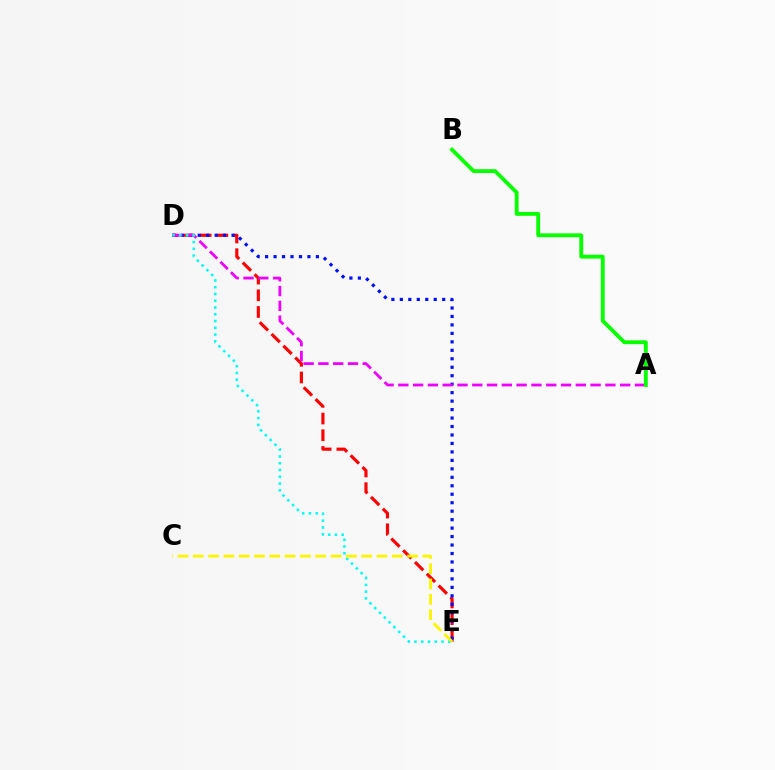{('D', 'E'): [{'color': '#ff0000', 'line_style': 'dashed', 'thickness': 2.27}, {'color': '#0010ff', 'line_style': 'dotted', 'thickness': 2.3}, {'color': '#00fff6', 'line_style': 'dotted', 'thickness': 1.84}], ('A', 'D'): [{'color': '#ee00ff', 'line_style': 'dashed', 'thickness': 2.01}], ('A', 'B'): [{'color': '#08ff00', 'line_style': 'solid', 'thickness': 2.77}], ('C', 'E'): [{'color': '#fcf500', 'line_style': 'dashed', 'thickness': 2.08}]}